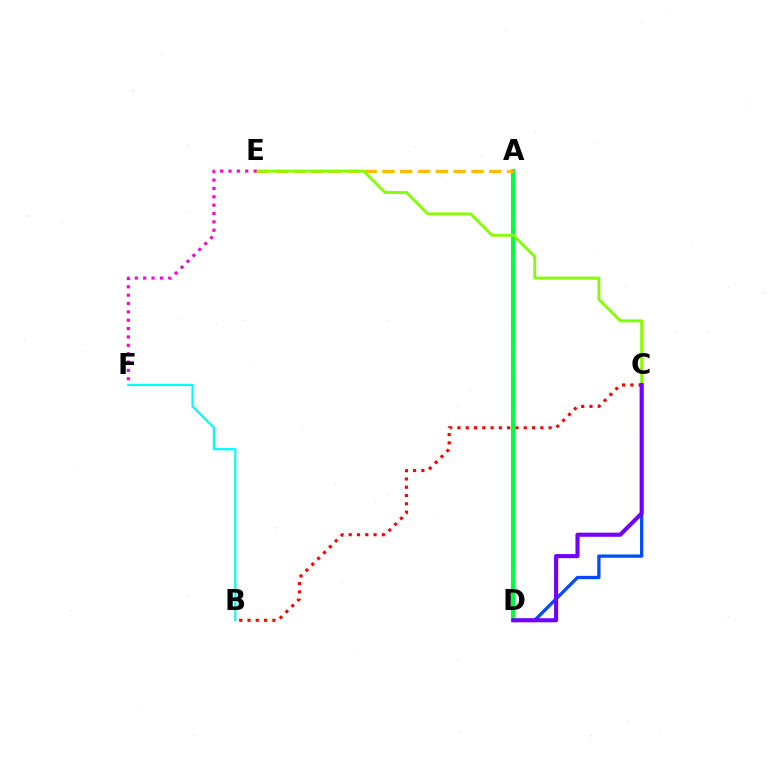{('B', 'F'): [{'color': '#00fff6', 'line_style': 'solid', 'thickness': 1.61}], ('B', 'C'): [{'color': '#ff0000', 'line_style': 'dotted', 'thickness': 2.25}], ('C', 'D'): [{'color': '#004bff', 'line_style': 'solid', 'thickness': 2.37}, {'color': '#7200ff', 'line_style': 'solid', 'thickness': 2.95}], ('A', 'D'): [{'color': '#00ff39', 'line_style': 'solid', 'thickness': 2.92}], ('A', 'E'): [{'color': '#ffbd00', 'line_style': 'dashed', 'thickness': 2.42}], ('C', 'E'): [{'color': '#84ff00', 'line_style': 'solid', 'thickness': 2.08}], ('E', 'F'): [{'color': '#ff00cf', 'line_style': 'dotted', 'thickness': 2.27}]}